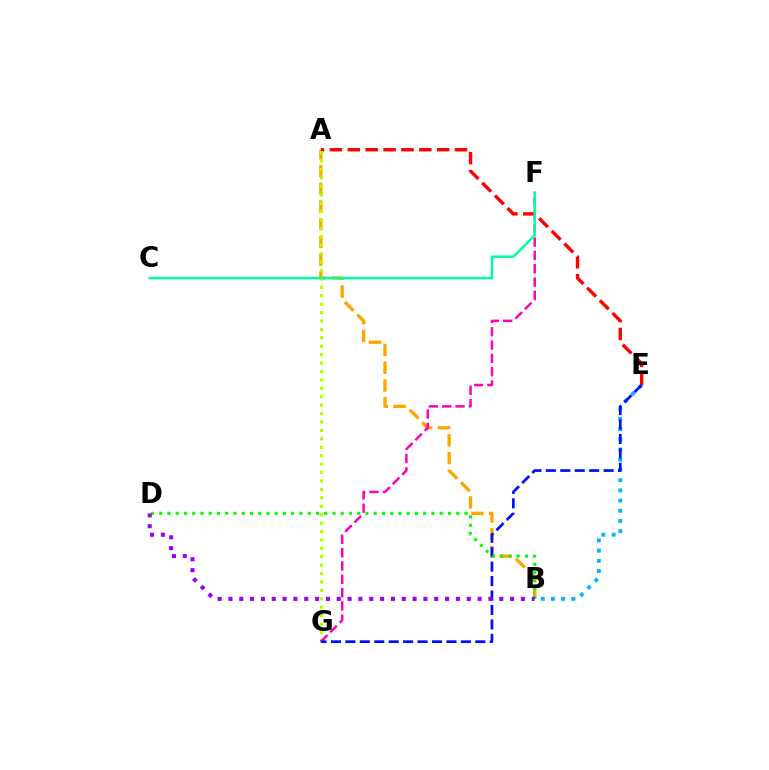{('A', 'B'): [{'color': '#ffa500', 'line_style': 'dashed', 'thickness': 2.41}], ('B', 'E'): [{'color': '#00b5ff', 'line_style': 'dotted', 'thickness': 2.77}], ('A', 'E'): [{'color': '#ff0000', 'line_style': 'dashed', 'thickness': 2.43}], ('A', 'G'): [{'color': '#b3ff00', 'line_style': 'dotted', 'thickness': 2.29}], ('F', 'G'): [{'color': '#ff00bd', 'line_style': 'dashed', 'thickness': 1.81}], ('E', 'G'): [{'color': '#0010ff', 'line_style': 'dashed', 'thickness': 1.96}], ('B', 'D'): [{'color': '#08ff00', 'line_style': 'dotted', 'thickness': 2.24}, {'color': '#9b00ff', 'line_style': 'dotted', 'thickness': 2.94}], ('C', 'F'): [{'color': '#00ff9d', 'line_style': 'solid', 'thickness': 1.8}]}